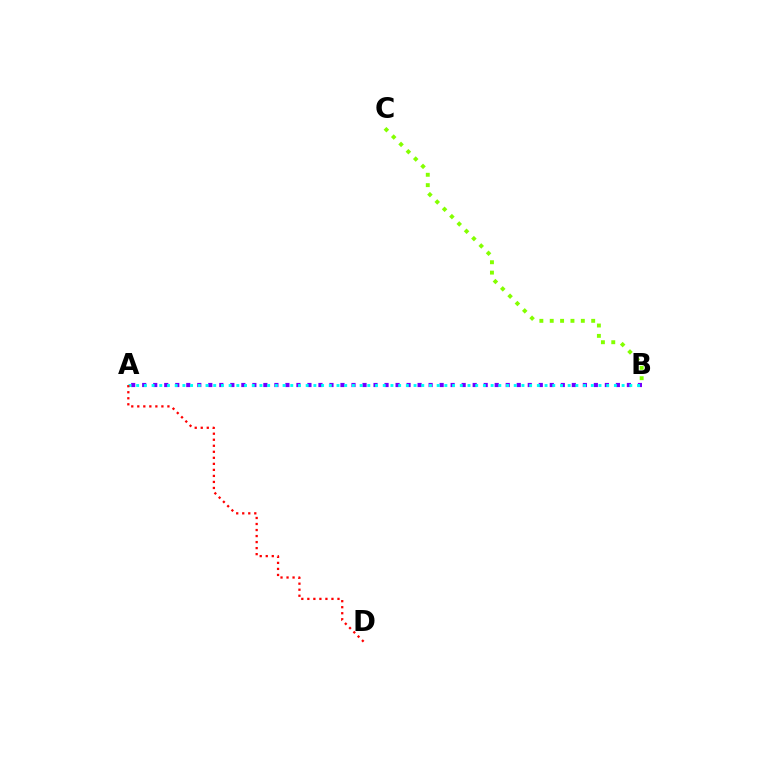{('B', 'C'): [{'color': '#84ff00', 'line_style': 'dotted', 'thickness': 2.82}], ('A', 'B'): [{'color': '#7200ff', 'line_style': 'dotted', 'thickness': 2.99}, {'color': '#00fff6', 'line_style': 'dotted', 'thickness': 2.09}], ('A', 'D'): [{'color': '#ff0000', 'line_style': 'dotted', 'thickness': 1.64}]}